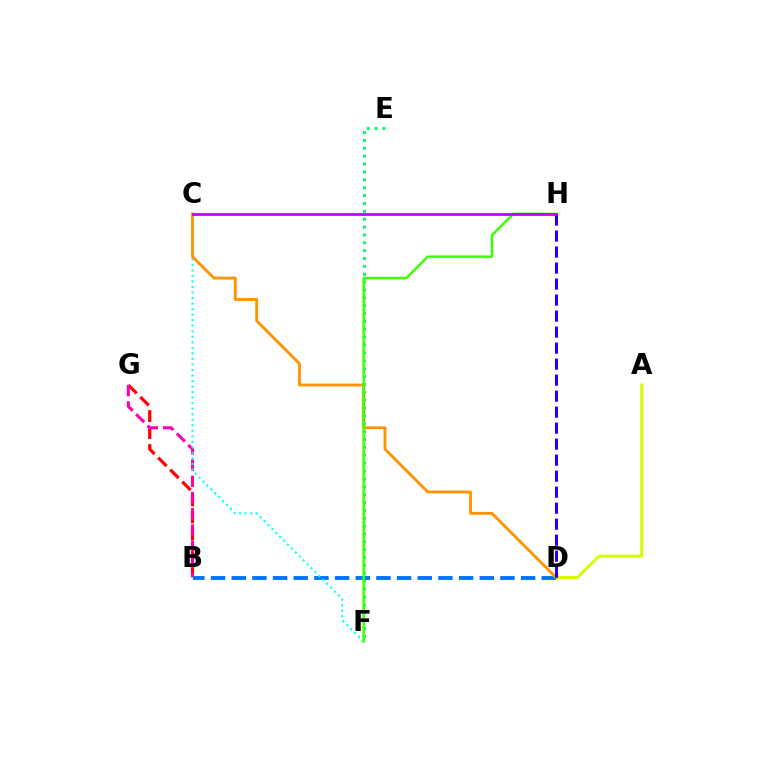{('A', 'D'): [{'color': '#d1ff00', 'line_style': 'solid', 'thickness': 2.14}], ('E', 'F'): [{'color': '#00ff5c', 'line_style': 'dotted', 'thickness': 2.14}], ('B', 'G'): [{'color': '#ff0000', 'line_style': 'dashed', 'thickness': 2.31}, {'color': '#ff00ac', 'line_style': 'dashed', 'thickness': 2.2}], ('B', 'D'): [{'color': '#0074ff', 'line_style': 'dashed', 'thickness': 2.81}], ('C', 'F'): [{'color': '#00fff6', 'line_style': 'dotted', 'thickness': 1.5}], ('C', 'D'): [{'color': '#ff9400', 'line_style': 'solid', 'thickness': 2.05}], ('F', 'H'): [{'color': '#3dff00', 'line_style': 'solid', 'thickness': 1.79}], ('D', 'H'): [{'color': '#2500ff', 'line_style': 'dashed', 'thickness': 2.17}], ('C', 'H'): [{'color': '#b900ff', 'line_style': 'solid', 'thickness': 1.97}]}